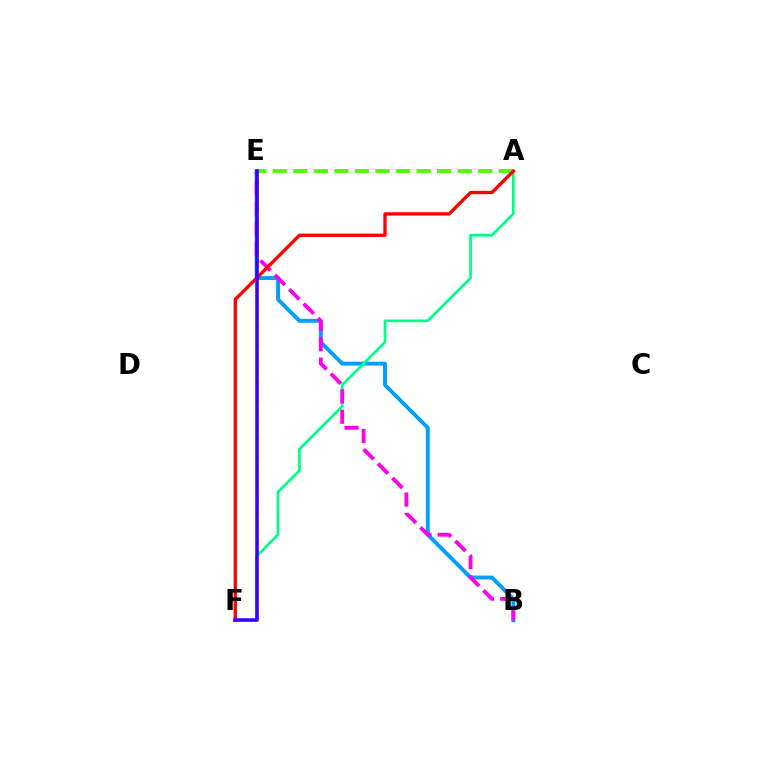{('B', 'E'): [{'color': '#009eff', 'line_style': 'solid', 'thickness': 2.8}, {'color': '#ff00ed', 'line_style': 'dashed', 'thickness': 2.76}], ('A', 'E'): [{'color': '#4fff00', 'line_style': 'dashed', 'thickness': 2.79}], ('A', 'F'): [{'color': '#00ff86', 'line_style': 'solid', 'thickness': 1.94}, {'color': '#ff0000', 'line_style': 'solid', 'thickness': 2.4}], ('E', 'F'): [{'color': '#ffd500', 'line_style': 'dashed', 'thickness': 1.91}, {'color': '#3700ff', 'line_style': 'solid', 'thickness': 2.54}]}